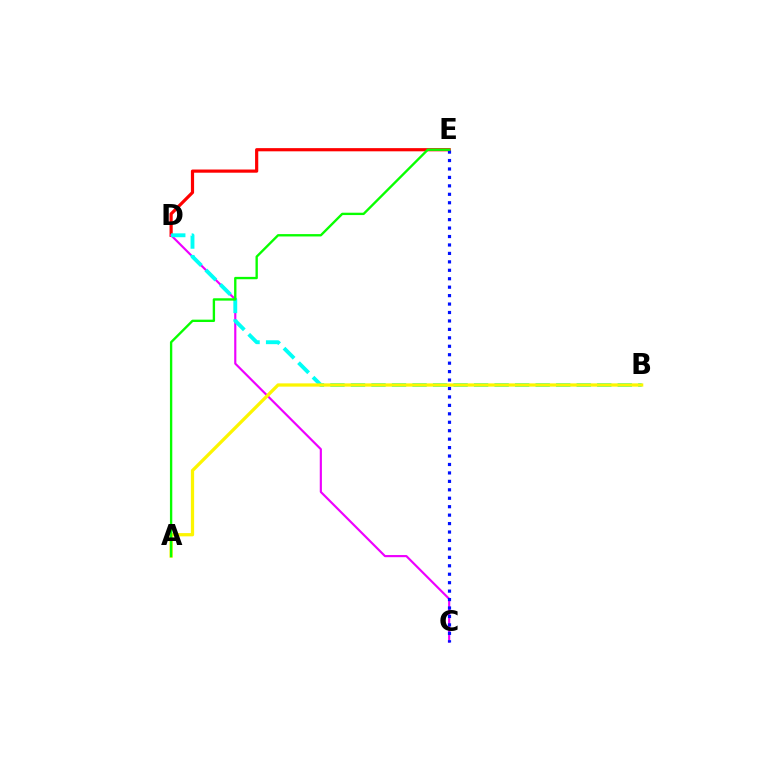{('D', 'E'): [{'color': '#ff0000', 'line_style': 'solid', 'thickness': 2.29}], ('C', 'D'): [{'color': '#ee00ff', 'line_style': 'solid', 'thickness': 1.55}], ('B', 'D'): [{'color': '#00fff6', 'line_style': 'dashed', 'thickness': 2.79}], ('A', 'B'): [{'color': '#fcf500', 'line_style': 'solid', 'thickness': 2.34}], ('C', 'E'): [{'color': '#0010ff', 'line_style': 'dotted', 'thickness': 2.29}], ('A', 'E'): [{'color': '#08ff00', 'line_style': 'solid', 'thickness': 1.7}]}